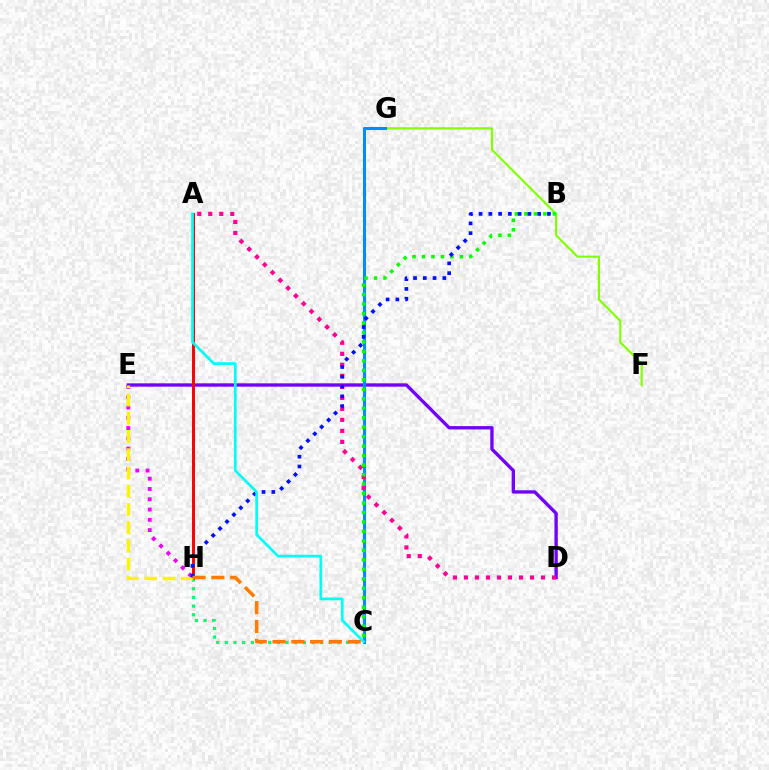{('F', 'G'): [{'color': '#84ff00', 'line_style': 'solid', 'thickness': 1.56}], ('C', 'H'): [{'color': '#00ff74', 'line_style': 'dotted', 'thickness': 2.35}, {'color': '#ff7c00', 'line_style': 'dashed', 'thickness': 2.55}], ('E', 'H'): [{'color': '#ee00ff', 'line_style': 'dotted', 'thickness': 2.79}, {'color': '#fcf500', 'line_style': 'dashed', 'thickness': 2.48}], ('D', 'E'): [{'color': '#7200ff', 'line_style': 'solid', 'thickness': 2.4}], ('C', 'G'): [{'color': '#008cff', 'line_style': 'solid', 'thickness': 2.21}], ('A', 'H'): [{'color': '#ff0000', 'line_style': 'solid', 'thickness': 2.13}], ('A', 'D'): [{'color': '#ff0094', 'line_style': 'dotted', 'thickness': 2.99}], ('B', 'C'): [{'color': '#08ff00', 'line_style': 'dotted', 'thickness': 2.57}], ('B', 'H'): [{'color': '#0010ff', 'line_style': 'dotted', 'thickness': 2.65}], ('A', 'C'): [{'color': '#00fff6', 'line_style': 'solid', 'thickness': 1.96}]}